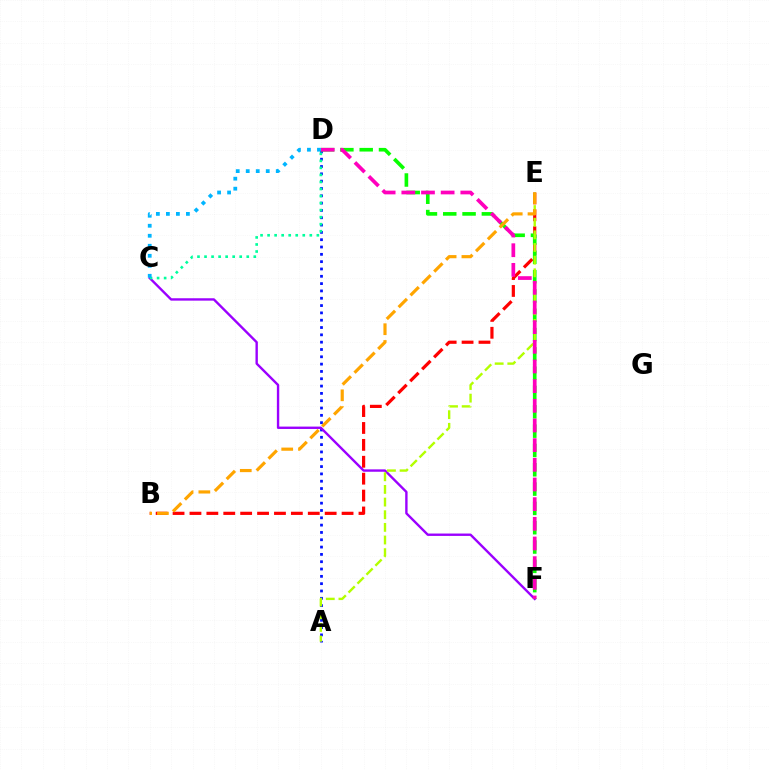{('A', 'D'): [{'color': '#0010ff', 'line_style': 'dotted', 'thickness': 1.99}], ('C', 'F'): [{'color': '#9b00ff', 'line_style': 'solid', 'thickness': 1.72}], ('C', 'D'): [{'color': '#00ff9d', 'line_style': 'dotted', 'thickness': 1.91}, {'color': '#00b5ff', 'line_style': 'dotted', 'thickness': 2.72}], ('B', 'E'): [{'color': '#ff0000', 'line_style': 'dashed', 'thickness': 2.3}, {'color': '#ffa500', 'line_style': 'dashed', 'thickness': 2.28}], ('D', 'F'): [{'color': '#08ff00', 'line_style': 'dashed', 'thickness': 2.62}, {'color': '#ff00bd', 'line_style': 'dashed', 'thickness': 2.67}], ('A', 'E'): [{'color': '#b3ff00', 'line_style': 'dashed', 'thickness': 1.72}]}